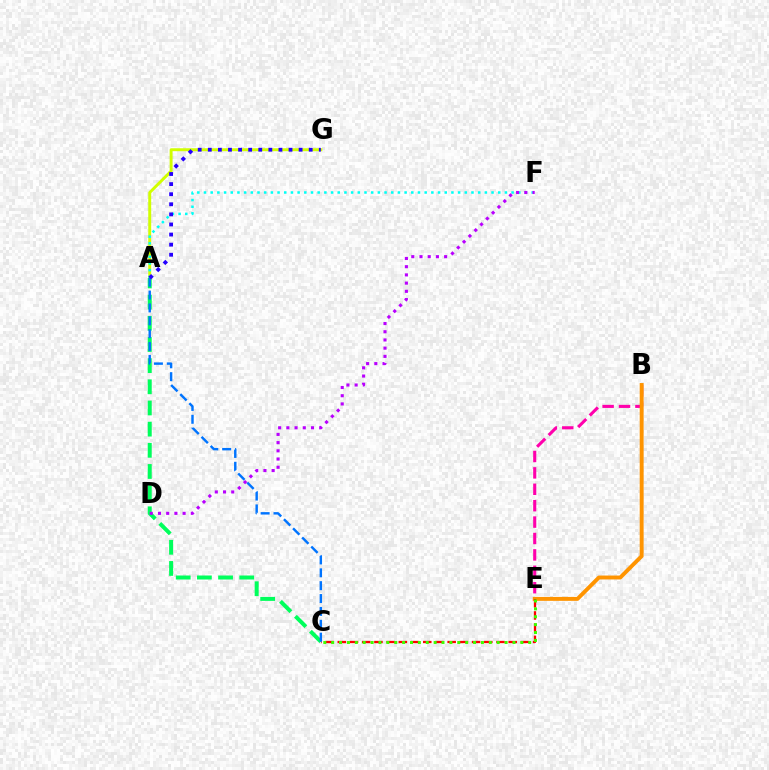{('A', 'G'): [{'color': '#d1ff00', 'line_style': 'solid', 'thickness': 2.12}, {'color': '#2500ff', 'line_style': 'dotted', 'thickness': 2.74}], ('A', 'C'): [{'color': '#00ff5c', 'line_style': 'dashed', 'thickness': 2.88}, {'color': '#0074ff', 'line_style': 'dashed', 'thickness': 1.75}], ('A', 'F'): [{'color': '#00fff6', 'line_style': 'dotted', 'thickness': 1.82}], ('B', 'E'): [{'color': '#ff00ac', 'line_style': 'dashed', 'thickness': 2.23}, {'color': '#ff9400', 'line_style': 'solid', 'thickness': 2.82}], ('D', 'F'): [{'color': '#b900ff', 'line_style': 'dotted', 'thickness': 2.23}], ('C', 'E'): [{'color': '#ff0000', 'line_style': 'dashed', 'thickness': 1.66}, {'color': '#3dff00', 'line_style': 'dotted', 'thickness': 2.14}]}